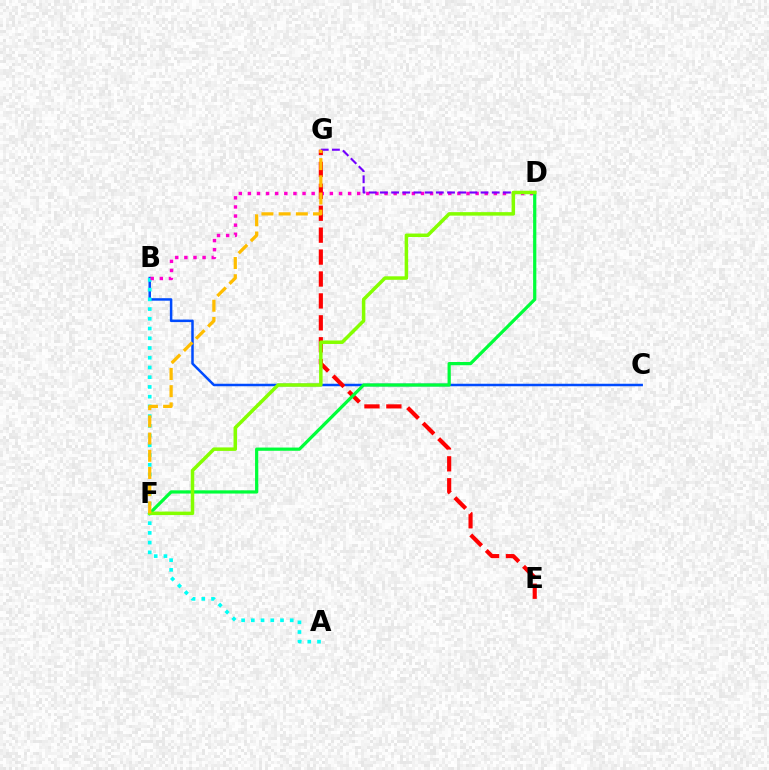{('B', 'C'): [{'color': '#004bff', 'line_style': 'solid', 'thickness': 1.8}], ('A', 'B'): [{'color': '#00fff6', 'line_style': 'dotted', 'thickness': 2.64}], ('B', 'D'): [{'color': '#ff00cf', 'line_style': 'dotted', 'thickness': 2.47}], ('E', 'G'): [{'color': '#ff0000', 'line_style': 'dashed', 'thickness': 2.98}], ('D', 'G'): [{'color': '#7200ff', 'line_style': 'dashed', 'thickness': 1.52}], ('D', 'F'): [{'color': '#00ff39', 'line_style': 'solid', 'thickness': 2.32}, {'color': '#84ff00', 'line_style': 'solid', 'thickness': 2.52}], ('F', 'G'): [{'color': '#ffbd00', 'line_style': 'dashed', 'thickness': 2.34}]}